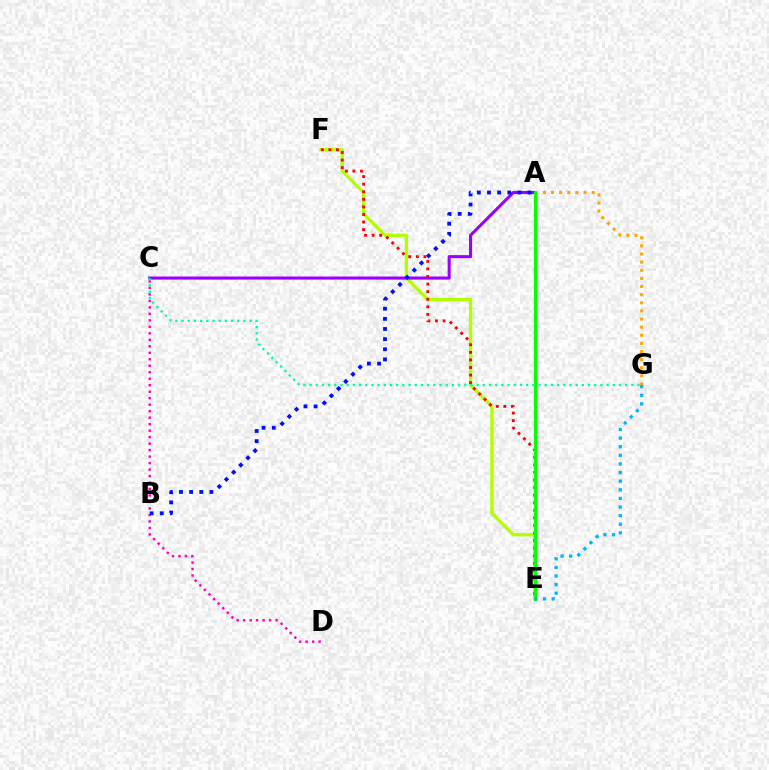{('E', 'F'): [{'color': '#b3ff00', 'line_style': 'solid', 'thickness': 2.39}, {'color': '#ff0000', 'line_style': 'dotted', 'thickness': 2.06}], ('A', 'C'): [{'color': '#9b00ff', 'line_style': 'solid', 'thickness': 2.22}], ('A', 'G'): [{'color': '#ffa500', 'line_style': 'dotted', 'thickness': 2.21}], ('C', 'D'): [{'color': '#ff00bd', 'line_style': 'dotted', 'thickness': 1.76}], ('A', 'E'): [{'color': '#08ff00', 'line_style': 'solid', 'thickness': 2.28}], ('E', 'G'): [{'color': '#00b5ff', 'line_style': 'dotted', 'thickness': 2.34}], ('A', 'B'): [{'color': '#0010ff', 'line_style': 'dotted', 'thickness': 2.76}], ('C', 'G'): [{'color': '#00ff9d', 'line_style': 'dotted', 'thickness': 1.68}]}